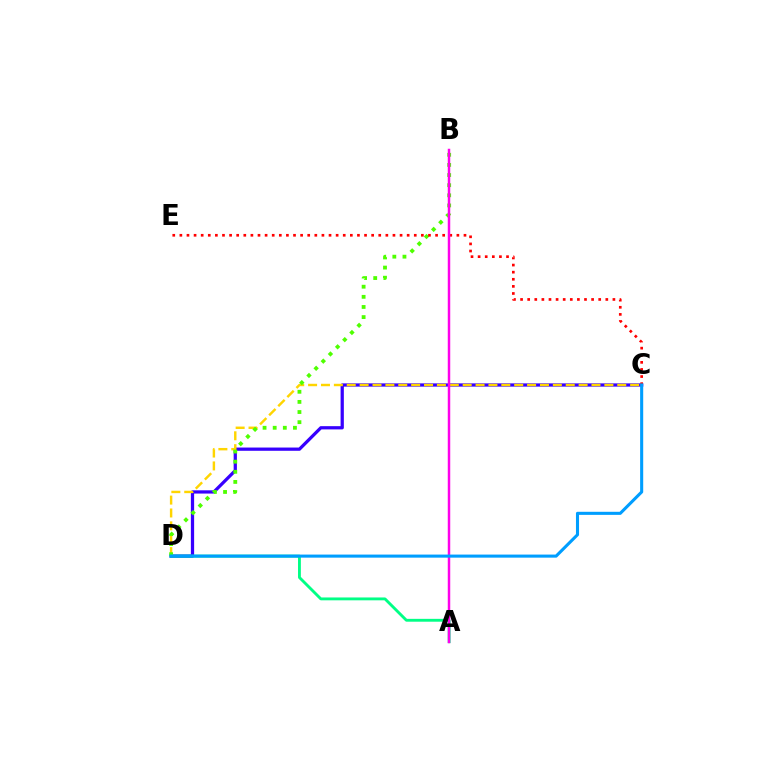{('C', 'D'): [{'color': '#3700ff', 'line_style': 'solid', 'thickness': 2.34}, {'color': '#ffd500', 'line_style': 'dashed', 'thickness': 1.75}, {'color': '#009eff', 'line_style': 'solid', 'thickness': 2.21}], ('B', 'D'): [{'color': '#4fff00', 'line_style': 'dotted', 'thickness': 2.75}], ('C', 'E'): [{'color': '#ff0000', 'line_style': 'dotted', 'thickness': 1.93}], ('A', 'D'): [{'color': '#00ff86', 'line_style': 'solid', 'thickness': 2.06}], ('A', 'B'): [{'color': '#ff00ed', 'line_style': 'solid', 'thickness': 1.78}]}